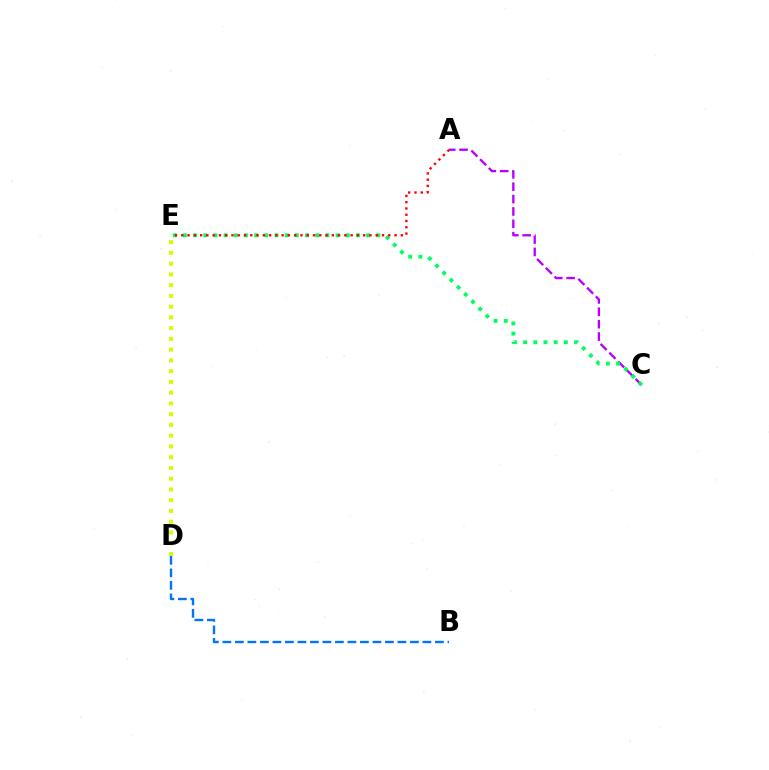{('A', 'C'): [{'color': '#b900ff', 'line_style': 'dashed', 'thickness': 1.68}], ('B', 'D'): [{'color': '#0074ff', 'line_style': 'dashed', 'thickness': 1.7}], ('D', 'E'): [{'color': '#d1ff00', 'line_style': 'dotted', 'thickness': 2.92}], ('C', 'E'): [{'color': '#00ff5c', 'line_style': 'dotted', 'thickness': 2.77}], ('A', 'E'): [{'color': '#ff0000', 'line_style': 'dotted', 'thickness': 1.7}]}